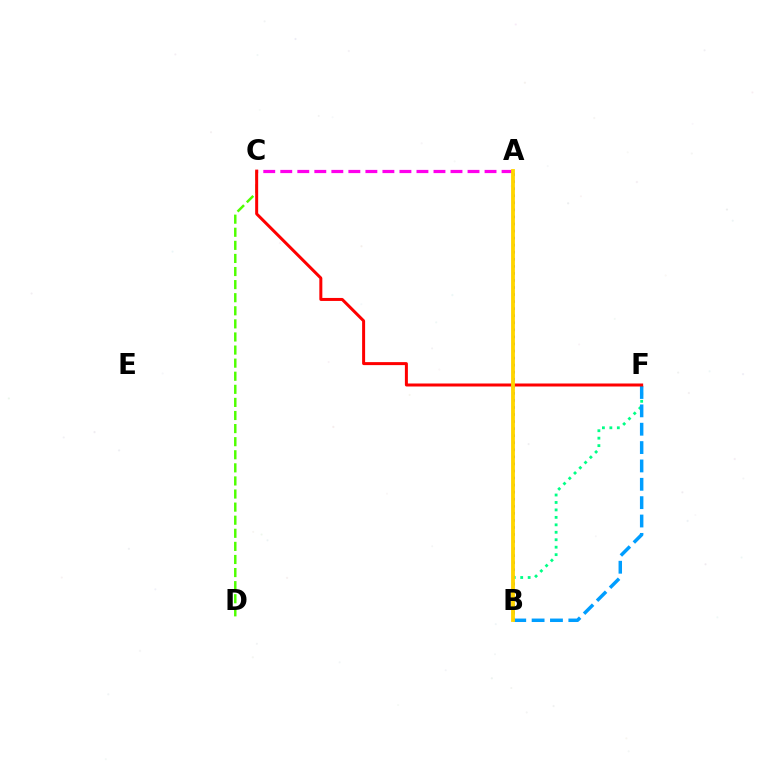{('A', 'C'): [{'color': '#ff00ed', 'line_style': 'dashed', 'thickness': 2.31}], ('B', 'F'): [{'color': '#00ff86', 'line_style': 'dotted', 'thickness': 2.03}, {'color': '#009eff', 'line_style': 'dashed', 'thickness': 2.49}], ('A', 'B'): [{'color': '#3700ff', 'line_style': 'dotted', 'thickness': 1.92}, {'color': '#ffd500', 'line_style': 'solid', 'thickness': 2.76}], ('C', 'D'): [{'color': '#4fff00', 'line_style': 'dashed', 'thickness': 1.78}], ('C', 'F'): [{'color': '#ff0000', 'line_style': 'solid', 'thickness': 2.16}]}